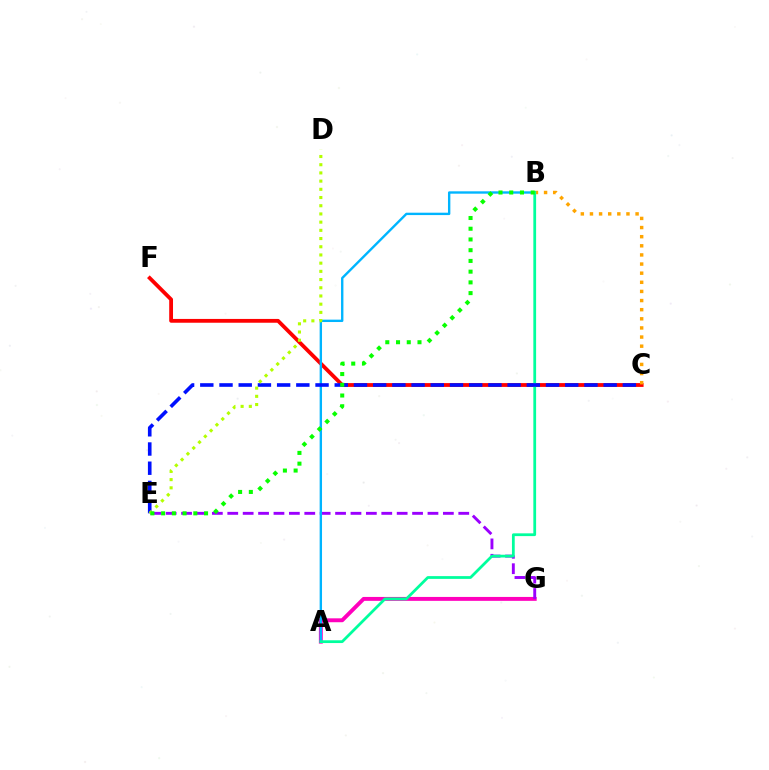{('A', 'G'): [{'color': '#ff00bd', 'line_style': 'solid', 'thickness': 2.81}], ('C', 'F'): [{'color': '#ff0000', 'line_style': 'solid', 'thickness': 2.74}], ('E', 'G'): [{'color': '#9b00ff', 'line_style': 'dashed', 'thickness': 2.09}], ('B', 'C'): [{'color': '#ffa500', 'line_style': 'dotted', 'thickness': 2.48}], ('A', 'B'): [{'color': '#00b5ff', 'line_style': 'solid', 'thickness': 1.71}, {'color': '#00ff9d', 'line_style': 'solid', 'thickness': 1.99}], ('C', 'E'): [{'color': '#0010ff', 'line_style': 'dashed', 'thickness': 2.61}], ('D', 'E'): [{'color': '#b3ff00', 'line_style': 'dotted', 'thickness': 2.23}], ('B', 'E'): [{'color': '#08ff00', 'line_style': 'dotted', 'thickness': 2.92}]}